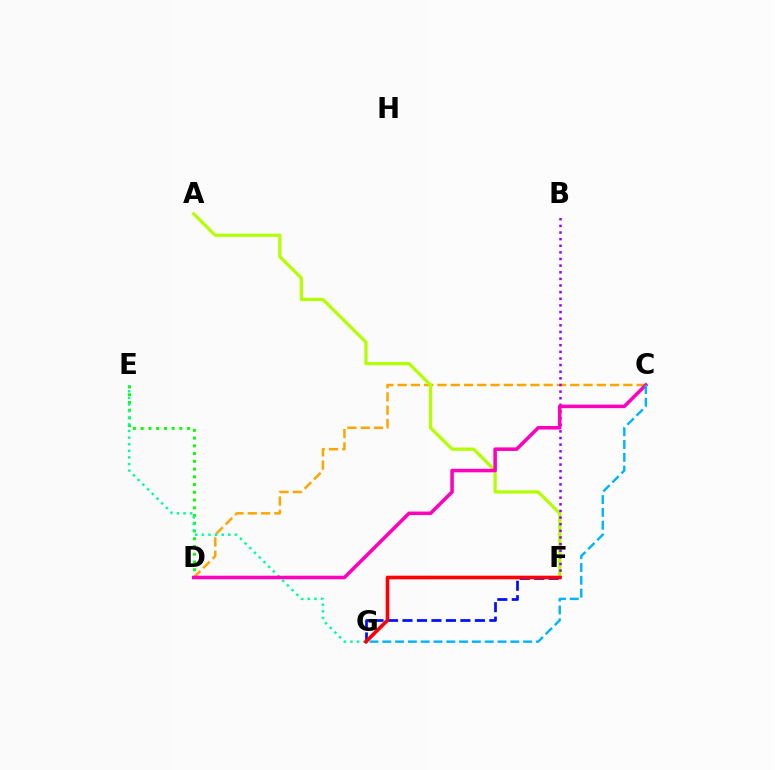{('F', 'G'): [{'color': '#0010ff', 'line_style': 'dashed', 'thickness': 1.97}, {'color': '#ff0000', 'line_style': 'solid', 'thickness': 2.6}], ('C', 'D'): [{'color': '#ffa500', 'line_style': 'dashed', 'thickness': 1.8}, {'color': '#ff00bd', 'line_style': 'solid', 'thickness': 2.55}], ('D', 'E'): [{'color': '#08ff00', 'line_style': 'dotted', 'thickness': 2.1}], ('E', 'G'): [{'color': '#00ff9d', 'line_style': 'dotted', 'thickness': 1.8}], ('A', 'F'): [{'color': '#b3ff00', 'line_style': 'solid', 'thickness': 2.33}], ('B', 'F'): [{'color': '#9b00ff', 'line_style': 'dotted', 'thickness': 1.8}], ('C', 'G'): [{'color': '#00b5ff', 'line_style': 'dashed', 'thickness': 1.74}]}